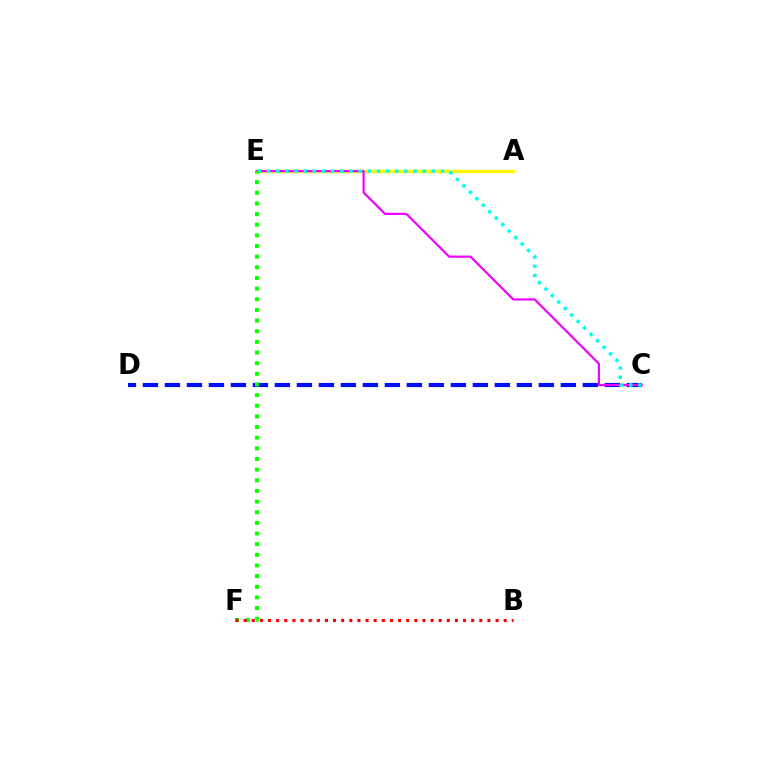{('C', 'D'): [{'color': '#0010ff', 'line_style': 'dashed', 'thickness': 2.99}], ('A', 'E'): [{'color': '#fcf500', 'line_style': 'solid', 'thickness': 2.41}], ('C', 'E'): [{'color': '#ee00ff', 'line_style': 'solid', 'thickness': 1.58}, {'color': '#00fff6', 'line_style': 'dotted', 'thickness': 2.49}], ('E', 'F'): [{'color': '#08ff00', 'line_style': 'dotted', 'thickness': 2.89}], ('B', 'F'): [{'color': '#ff0000', 'line_style': 'dotted', 'thickness': 2.21}]}